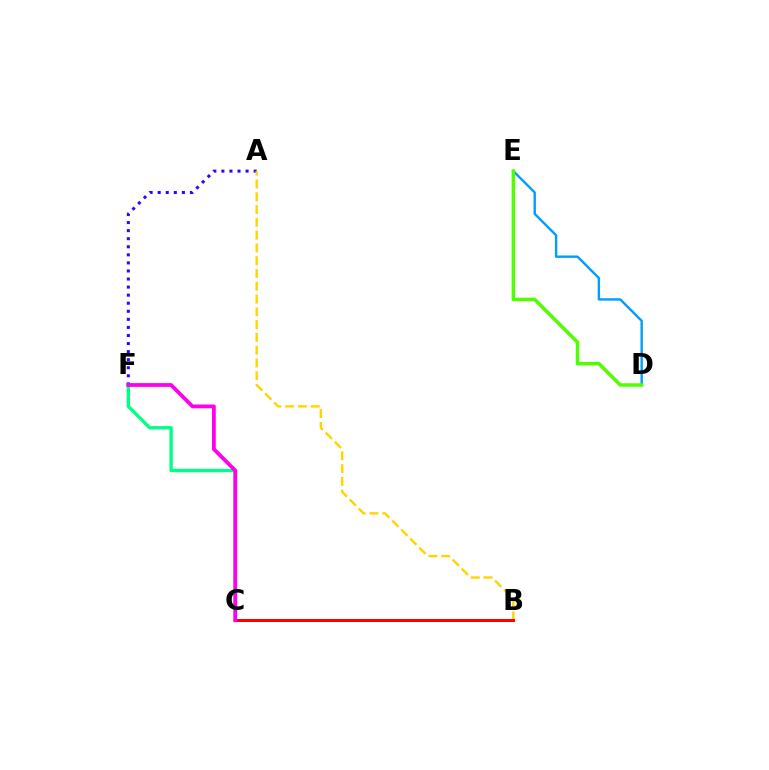{('C', 'F'): [{'color': '#00ff86', 'line_style': 'solid', 'thickness': 2.41}, {'color': '#ff00ed', 'line_style': 'solid', 'thickness': 2.73}], ('A', 'F'): [{'color': '#3700ff', 'line_style': 'dotted', 'thickness': 2.19}], ('A', 'B'): [{'color': '#ffd500', 'line_style': 'dashed', 'thickness': 1.74}], ('D', 'E'): [{'color': '#009eff', 'line_style': 'solid', 'thickness': 1.73}, {'color': '#4fff00', 'line_style': 'solid', 'thickness': 2.51}], ('B', 'C'): [{'color': '#ff0000', 'line_style': 'solid', 'thickness': 2.15}]}